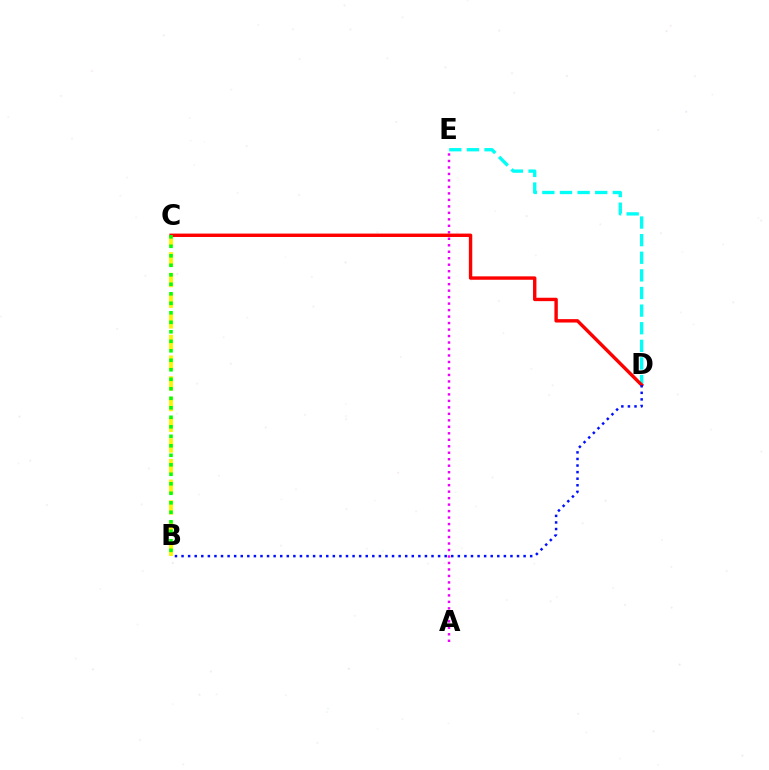{('A', 'E'): [{'color': '#ee00ff', 'line_style': 'dotted', 'thickness': 1.76}], ('B', 'C'): [{'color': '#fcf500', 'line_style': 'dashed', 'thickness': 2.81}, {'color': '#08ff00', 'line_style': 'dotted', 'thickness': 2.58}], ('D', 'E'): [{'color': '#00fff6', 'line_style': 'dashed', 'thickness': 2.39}], ('C', 'D'): [{'color': '#ff0000', 'line_style': 'solid', 'thickness': 2.45}], ('B', 'D'): [{'color': '#0010ff', 'line_style': 'dotted', 'thickness': 1.79}]}